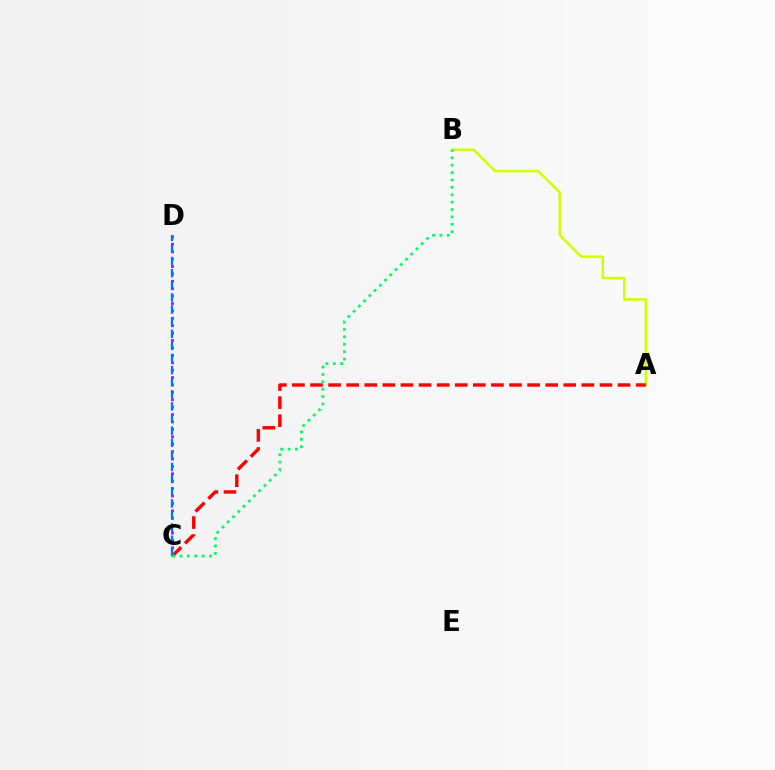{('A', 'B'): [{'color': '#d1ff00', 'line_style': 'solid', 'thickness': 1.83}], ('A', 'C'): [{'color': '#ff0000', 'line_style': 'dashed', 'thickness': 2.46}], ('C', 'D'): [{'color': '#b900ff', 'line_style': 'dotted', 'thickness': 2.01}, {'color': '#0074ff', 'line_style': 'dashed', 'thickness': 1.65}], ('B', 'C'): [{'color': '#00ff5c', 'line_style': 'dotted', 'thickness': 2.01}]}